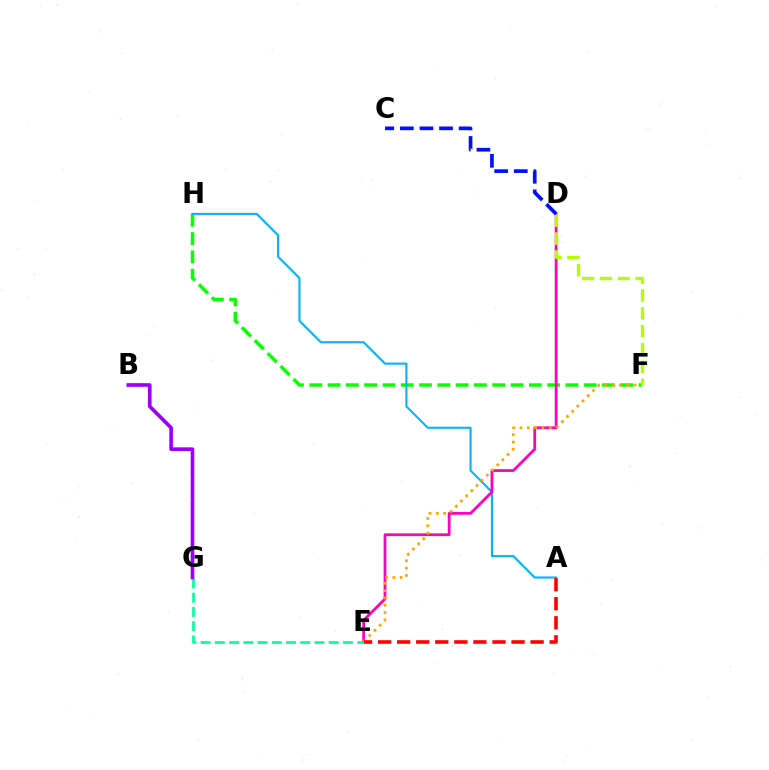{('F', 'H'): [{'color': '#08ff00', 'line_style': 'dashed', 'thickness': 2.49}], ('A', 'H'): [{'color': '#00b5ff', 'line_style': 'solid', 'thickness': 1.51}], ('D', 'E'): [{'color': '#ff00bd', 'line_style': 'solid', 'thickness': 1.99}], ('E', 'F'): [{'color': '#ffa500', 'line_style': 'dotted', 'thickness': 1.99}], ('E', 'G'): [{'color': '#00ff9d', 'line_style': 'dashed', 'thickness': 1.93}], ('B', 'G'): [{'color': '#9b00ff', 'line_style': 'solid', 'thickness': 2.63}], ('D', 'F'): [{'color': '#b3ff00', 'line_style': 'dashed', 'thickness': 2.43}], ('A', 'E'): [{'color': '#ff0000', 'line_style': 'dashed', 'thickness': 2.59}], ('C', 'D'): [{'color': '#0010ff', 'line_style': 'dashed', 'thickness': 2.66}]}